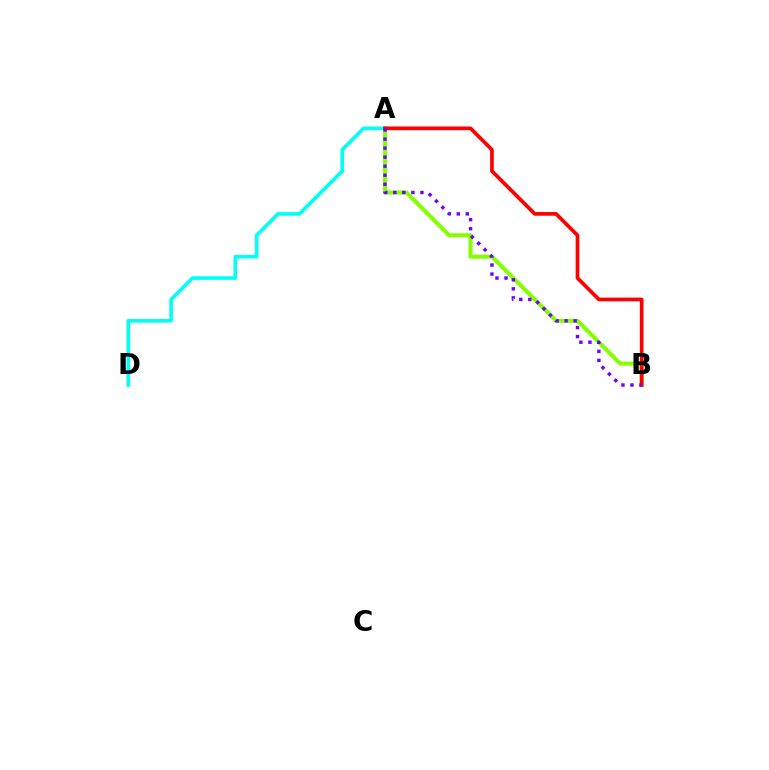{('A', 'B'): [{'color': '#84ff00', 'line_style': 'solid', 'thickness': 2.94}, {'color': '#ff0000', 'line_style': 'solid', 'thickness': 2.66}, {'color': '#7200ff', 'line_style': 'dotted', 'thickness': 2.46}], ('A', 'D'): [{'color': '#00fff6', 'line_style': 'solid', 'thickness': 2.62}]}